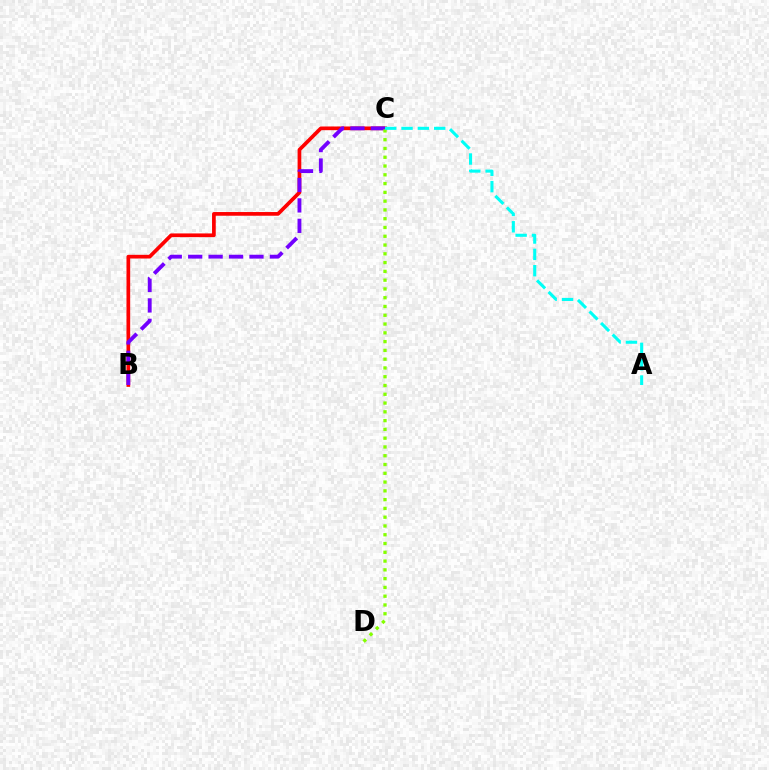{('B', 'C'): [{'color': '#ff0000', 'line_style': 'solid', 'thickness': 2.66}, {'color': '#7200ff', 'line_style': 'dashed', 'thickness': 2.77}], ('C', 'D'): [{'color': '#84ff00', 'line_style': 'dotted', 'thickness': 2.39}], ('A', 'C'): [{'color': '#00fff6', 'line_style': 'dashed', 'thickness': 2.22}]}